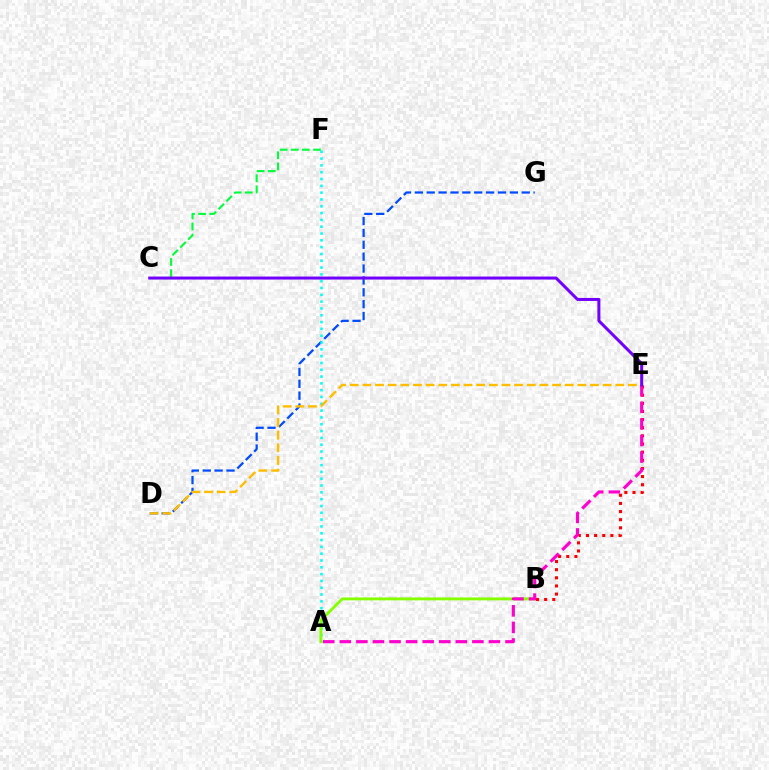{('D', 'G'): [{'color': '#004bff', 'line_style': 'dashed', 'thickness': 1.61}], ('A', 'F'): [{'color': '#00fff6', 'line_style': 'dotted', 'thickness': 1.85}], ('A', 'B'): [{'color': '#84ff00', 'line_style': 'solid', 'thickness': 2.07}], ('B', 'E'): [{'color': '#ff0000', 'line_style': 'dotted', 'thickness': 2.21}], ('A', 'E'): [{'color': '#ff00cf', 'line_style': 'dashed', 'thickness': 2.25}], ('D', 'E'): [{'color': '#ffbd00', 'line_style': 'dashed', 'thickness': 1.72}], ('C', 'F'): [{'color': '#00ff39', 'line_style': 'dashed', 'thickness': 1.51}], ('C', 'E'): [{'color': '#7200ff', 'line_style': 'solid', 'thickness': 2.17}]}